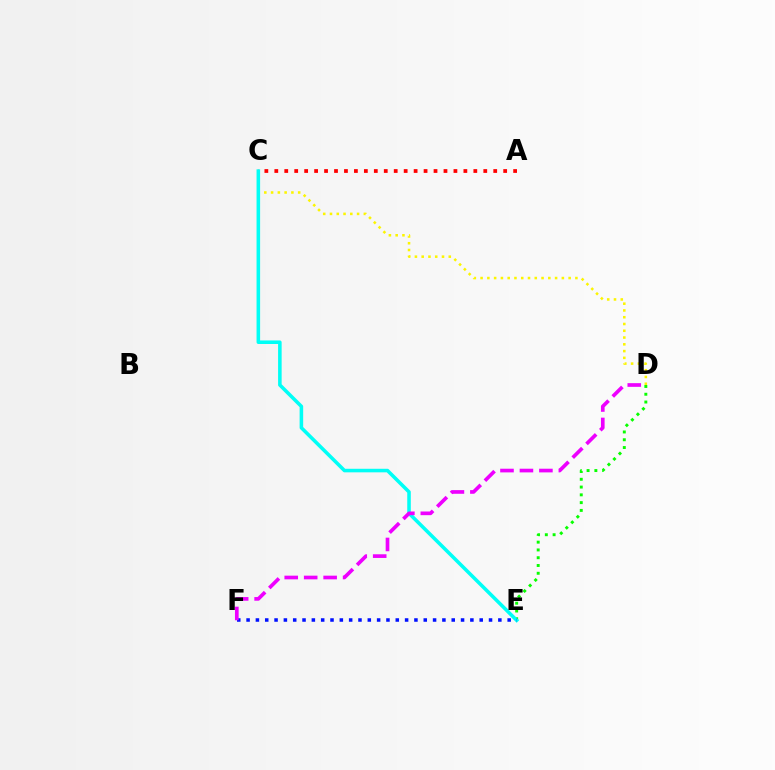{('D', 'E'): [{'color': '#08ff00', 'line_style': 'dotted', 'thickness': 2.11}], ('A', 'C'): [{'color': '#ff0000', 'line_style': 'dotted', 'thickness': 2.7}], ('C', 'D'): [{'color': '#fcf500', 'line_style': 'dotted', 'thickness': 1.84}], ('C', 'E'): [{'color': '#00fff6', 'line_style': 'solid', 'thickness': 2.56}], ('E', 'F'): [{'color': '#0010ff', 'line_style': 'dotted', 'thickness': 2.53}], ('D', 'F'): [{'color': '#ee00ff', 'line_style': 'dashed', 'thickness': 2.64}]}